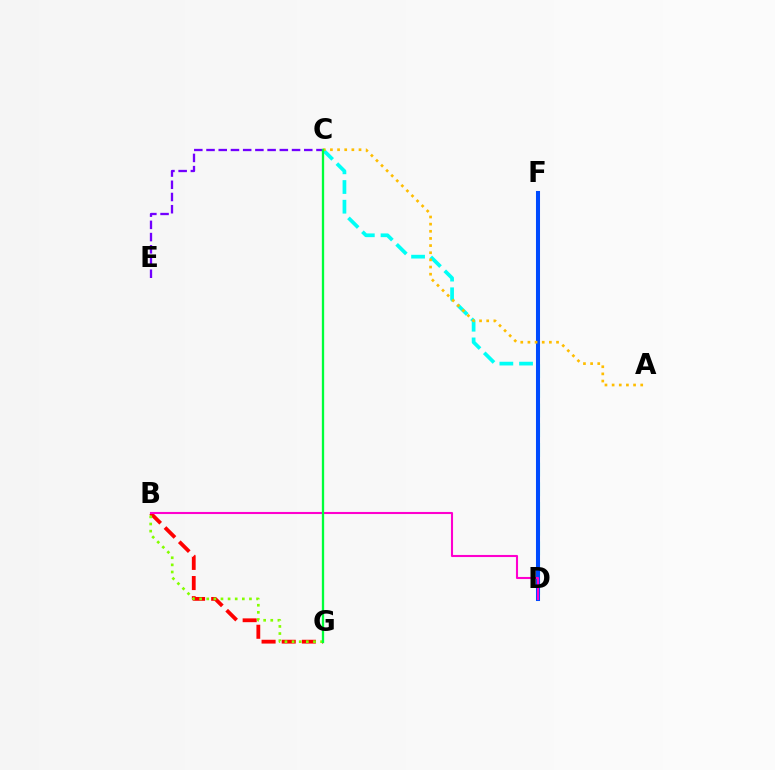{('C', 'D'): [{'color': '#00fff6', 'line_style': 'dashed', 'thickness': 2.67}], ('D', 'F'): [{'color': '#004bff', 'line_style': 'solid', 'thickness': 2.91}], ('B', 'G'): [{'color': '#ff0000', 'line_style': 'dashed', 'thickness': 2.74}, {'color': '#84ff00', 'line_style': 'dotted', 'thickness': 1.93}], ('C', 'E'): [{'color': '#7200ff', 'line_style': 'dashed', 'thickness': 1.66}], ('A', 'C'): [{'color': '#ffbd00', 'line_style': 'dotted', 'thickness': 1.94}], ('B', 'D'): [{'color': '#ff00cf', 'line_style': 'solid', 'thickness': 1.51}], ('C', 'G'): [{'color': '#00ff39', 'line_style': 'solid', 'thickness': 1.66}]}